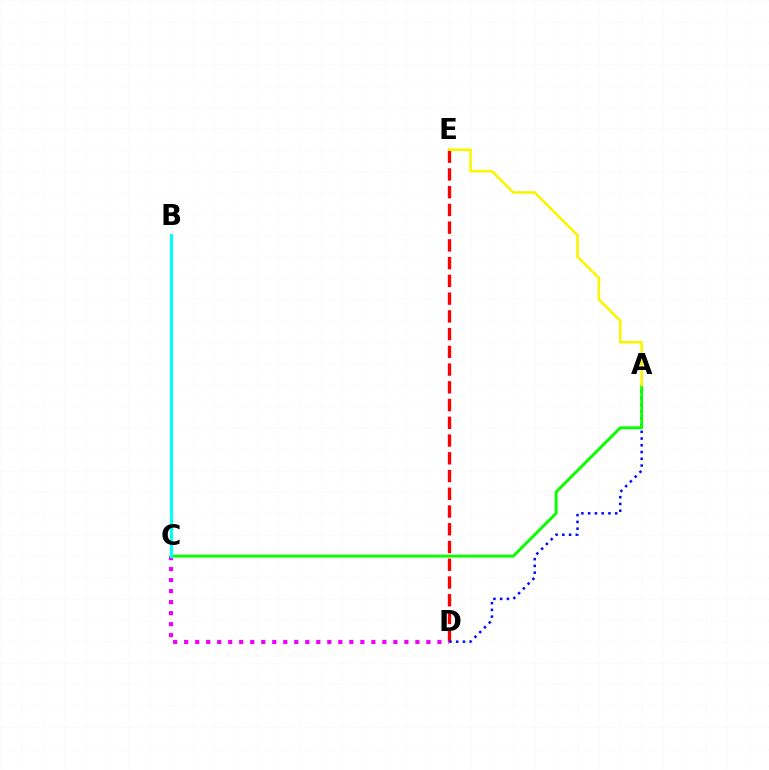{('D', 'E'): [{'color': '#ff0000', 'line_style': 'dashed', 'thickness': 2.41}], ('A', 'D'): [{'color': '#0010ff', 'line_style': 'dotted', 'thickness': 1.83}], ('C', 'D'): [{'color': '#ee00ff', 'line_style': 'dotted', 'thickness': 2.99}], ('A', 'C'): [{'color': '#08ff00', 'line_style': 'solid', 'thickness': 2.09}], ('A', 'E'): [{'color': '#fcf500', 'line_style': 'solid', 'thickness': 1.88}], ('B', 'C'): [{'color': '#00fff6', 'line_style': 'solid', 'thickness': 2.23}]}